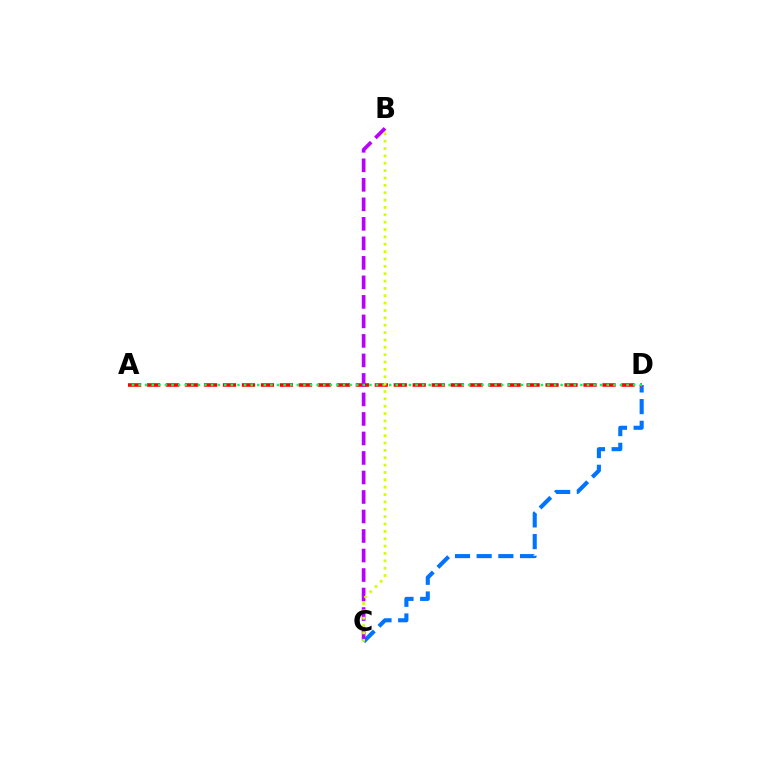{('C', 'D'): [{'color': '#0074ff', 'line_style': 'dashed', 'thickness': 2.95}], ('A', 'D'): [{'color': '#ff0000', 'line_style': 'dashed', 'thickness': 2.58}, {'color': '#00ff5c', 'line_style': 'dotted', 'thickness': 1.79}], ('B', 'C'): [{'color': '#b900ff', 'line_style': 'dashed', 'thickness': 2.65}, {'color': '#d1ff00', 'line_style': 'dotted', 'thickness': 2.0}]}